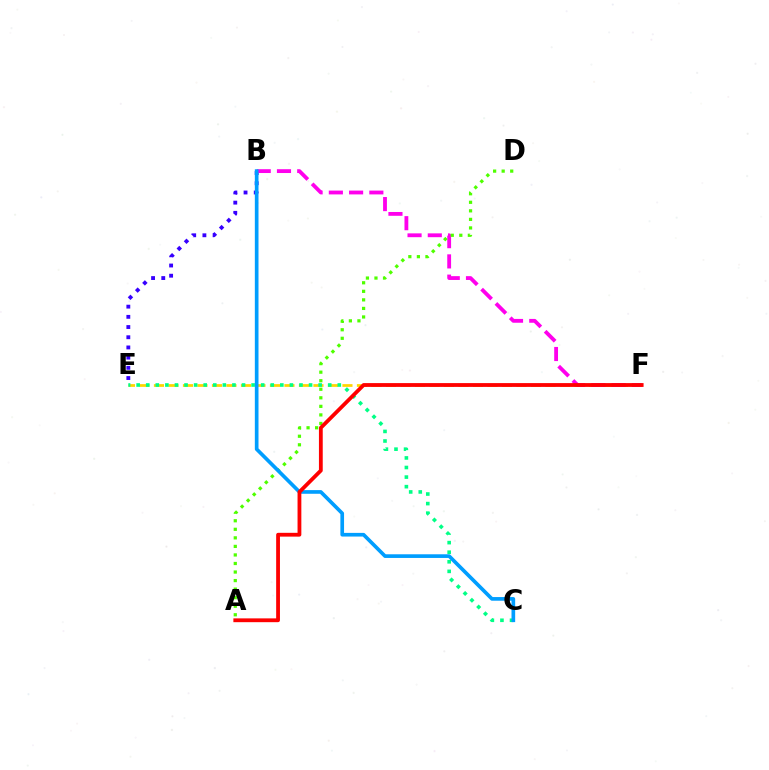{('B', 'E'): [{'color': '#3700ff', 'line_style': 'dotted', 'thickness': 2.77}], ('E', 'F'): [{'color': '#ffd500', 'line_style': 'dashed', 'thickness': 1.97}], ('C', 'E'): [{'color': '#00ff86', 'line_style': 'dotted', 'thickness': 2.6}], ('B', 'F'): [{'color': '#ff00ed', 'line_style': 'dashed', 'thickness': 2.75}], ('A', 'D'): [{'color': '#4fff00', 'line_style': 'dotted', 'thickness': 2.32}], ('B', 'C'): [{'color': '#009eff', 'line_style': 'solid', 'thickness': 2.64}], ('A', 'F'): [{'color': '#ff0000', 'line_style': 'solid', 'thickness': 2.74}]}